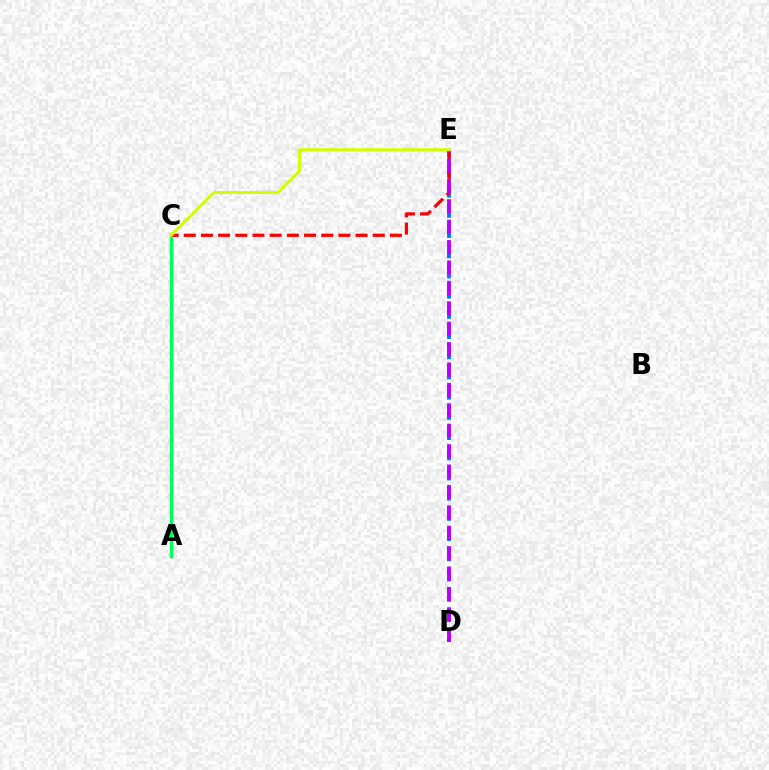{('D', 'E'): [{'color': '#0074ff', 'line_style': 'dashed', 'thickness': 2.74}, {'color': '#b900ff', 'line_style': 'dashed', 'thickness': 2.77}], ('A', 'C'): [{'color': '#00ff5c', 'line_style': 'solid', 'thickness': 2.49}], ('C', 'E'): [{'color': '#ff0000', 'line_style': 'dashed', 'thickness': 2.33}, {'color': '#d1ff00', 'line_style': 'solid', 'thickness': 2.17}]}